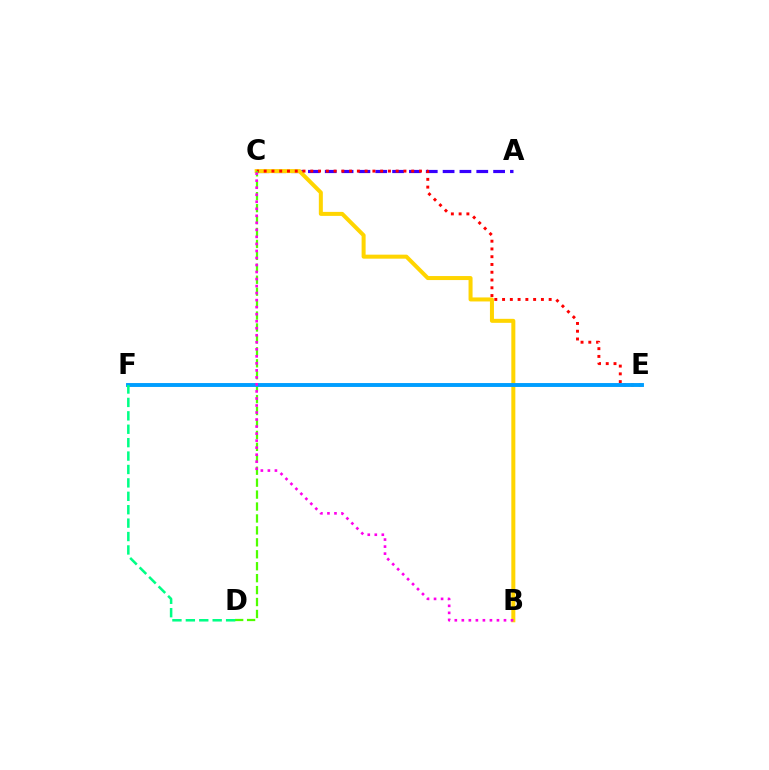{('A', 'C'): [{'color': '#3700ff', 'line_style': 'dashed', 'thickness': 2.29}], ('B', 'C'): [{'color': '#ffd500', 'line_style': 'solid', 'thickness': 2.89}, {'color': '#ff00ed', 'line_style': 'dotted', 'thickness': 1.91}], ('C', 'E'): [{'color': '#ff0000', 'line_style': 'dotted', 'thickness': 2.11}], ('C', 'D'): [{'color': '#4fff00', 'line_style': 'dashed', 'thickness': 1.62}], ('E', 'F'): [{'color': '#009eff', 'line_style': 'solid', 'thickness': 2.81}], ('D', 'F'): [{'color': '#00ff86', 'line_style': 'dashed', 'thickness': 1.82}]}